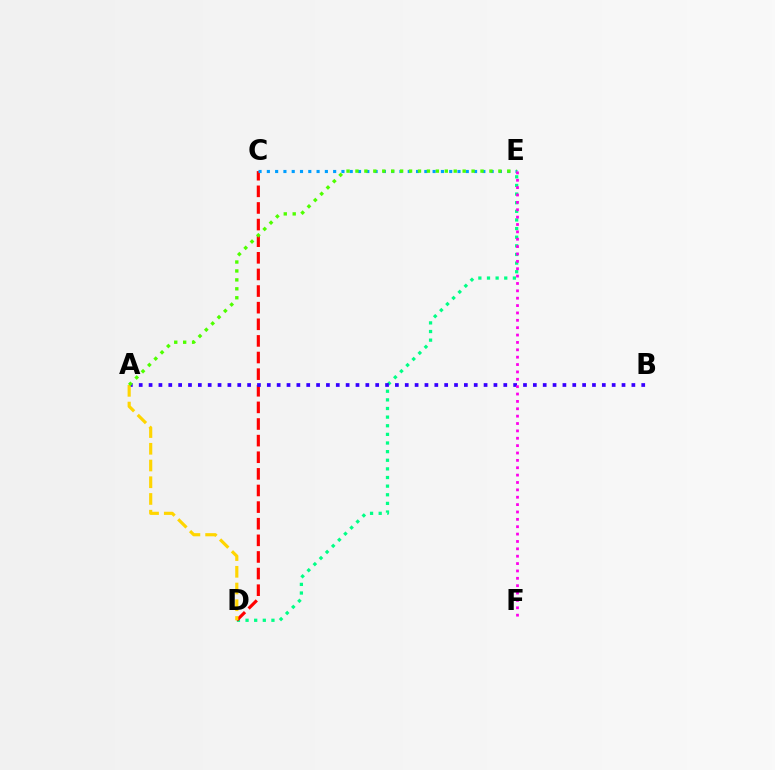{('D', 'E'): [{'color': '#00ff86', 'line_style': 'dotted', 'thickness': 2.34}], ('C', 'D'): [{'color': '#ff0000', 'line_style': 'dashed', 'thickness': 2.26}], ('A', 'B'): [{'color': '#3700ff', 'line_style': 'dotted', 'thickness': 2.68}], ('C', 'E'): [{'color': '#009eff', 'line_style': 'dotted', 'thickness': 2.25}], ('A', 'D'): [{'color': '#ffd500', 'line_style': 'dashed', 'thickness': 2.27}], ('A', 'E'): [{'color': '#4fff00', 'line_style': 'dotted', 'thickness': 2.43}], ('E', 'F'): [{'color': '#ff00ed', 'line_style': 'dotted', 'thickness': 2.0}]}